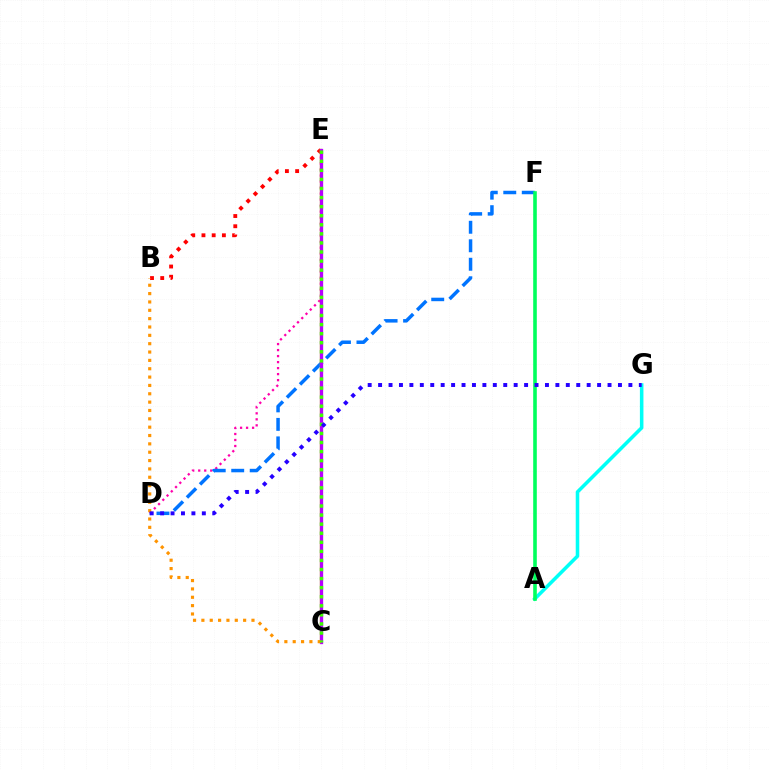{('D', 'E'): [{'color': '#ff00ac', 'line_style': 'dotted', 'thickness': 1.63}], ('A', 'G'): [{'color': '#00fff6', 'line_style': 'solid', 'thickness': 2.55}], ('D', 'F'): [{'color': '#0074ff', 'line_style': 'dashed', 'thickness': 2.51}], ('B', 'E'): [{'color': '#ff0000', 'line_style': 'dotted', 'thickness': 2.77}], ('C', 'E'): [{'color': '#d1ff00', 'line_style': 'solid', 'thickness': 1.69}, {'color': '#b900ff', 'line_style': 'solid', 'thickness': 2.38}, {'color': '#3dff00', 'line_style': 'dotted', 'thickness': 2.46}], ('B', 'C'): [{'color': '#ff9400', 'line_style': 'dotted', 'thickness': 2.27}], ('A', 'F'): [{'color': '#00ff5c', 'line_style': 'solid', 'thickness': 2.59}], ('D', 'G'): [{'color': '#2500ff', 'line_style': 'dotted', 'thickness': 2.83}]}